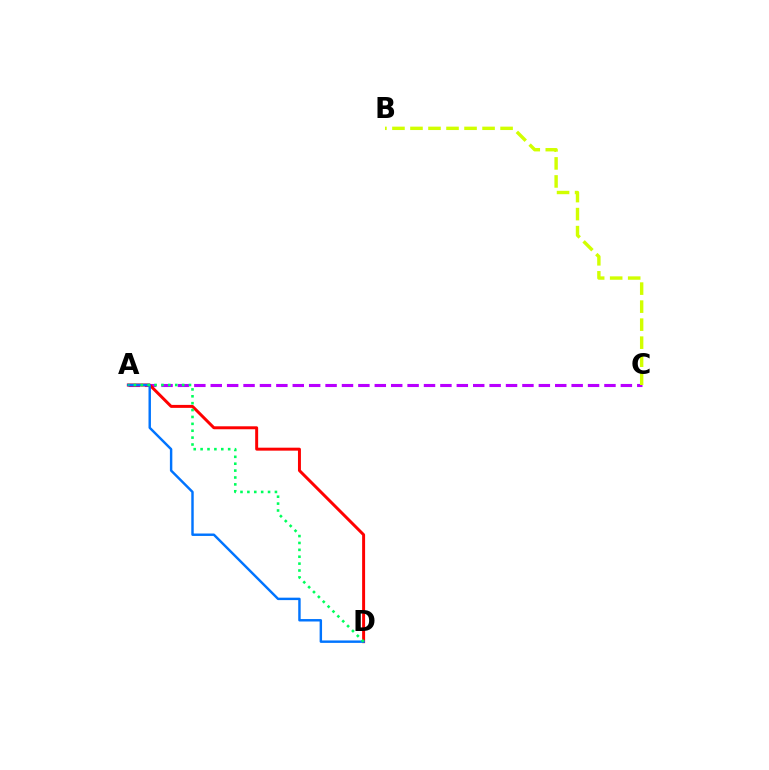{('A', 'C'): [{'color': '#b900ff', 'line_style': 'dashed', 'thickness': 2.23}], ('A', 'D'): [{'color': '#ff0000', 'line_style': 'solid', 'thickness': 2.13}, {'color': '#0074ff', 'line_style': 'solid', 'thickness': 1.75}, {'color': '#00ff5c', 'line_style': 'dotted', 'thickness': 1.87}], ('B', 'C'): [{'color': '#d1ff00', 'line_style': 'dashed', 'thickness': 2.45}]}